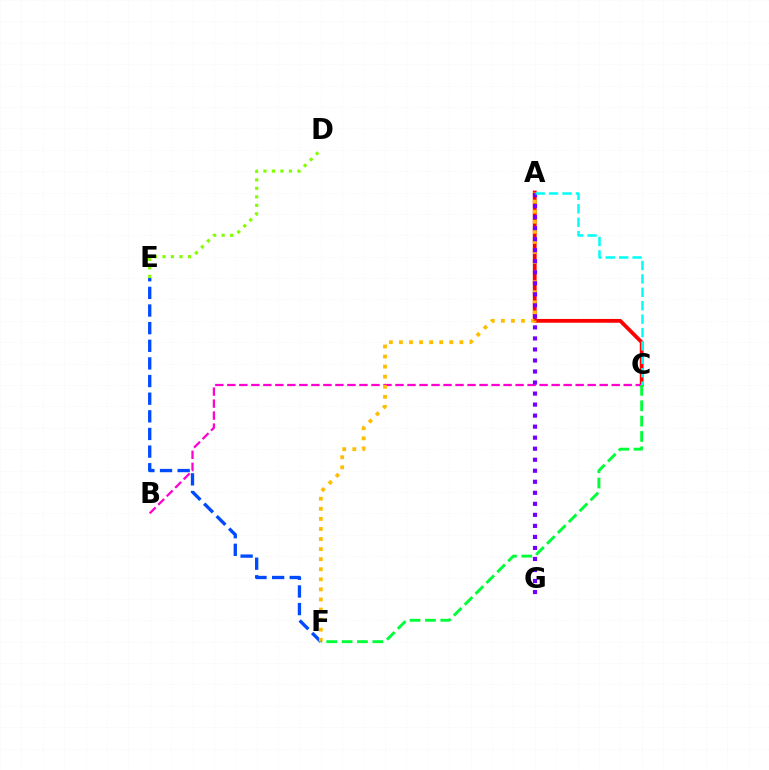{('A', 'C'): [{'color': '#ff0000', 'line_style': 'solid', 'thickness': 2.72}, {'color': '#00fff6', 'line_style': 'dashed', 'thickness': 1.82}], ('B', 'C'): [{'color': '#ff00cf', 'line_style': 'dashed', 'thickness': 1.63}], ('D', 'E'): [{'color': '#84ff00', 'line_style': 'dotted', 'thickness': 2.31}], ('E', 'F'): [{'color': '#004bff', 'line_style': 'dashed', 'thickness': 2.4}], ('A', 'F'): [{'color': '#ffbd00', 'line_style': 'dotted', 'thickness': 2.74}], ('A', 'G'): [{'color': '#7200ff', 'line_style': 'dotted', 'thickness': 3.0}], ('C', 'F'): [{'color': '#00ff39', 'line_style': 'dashed', 'thickness': 2.09}]}